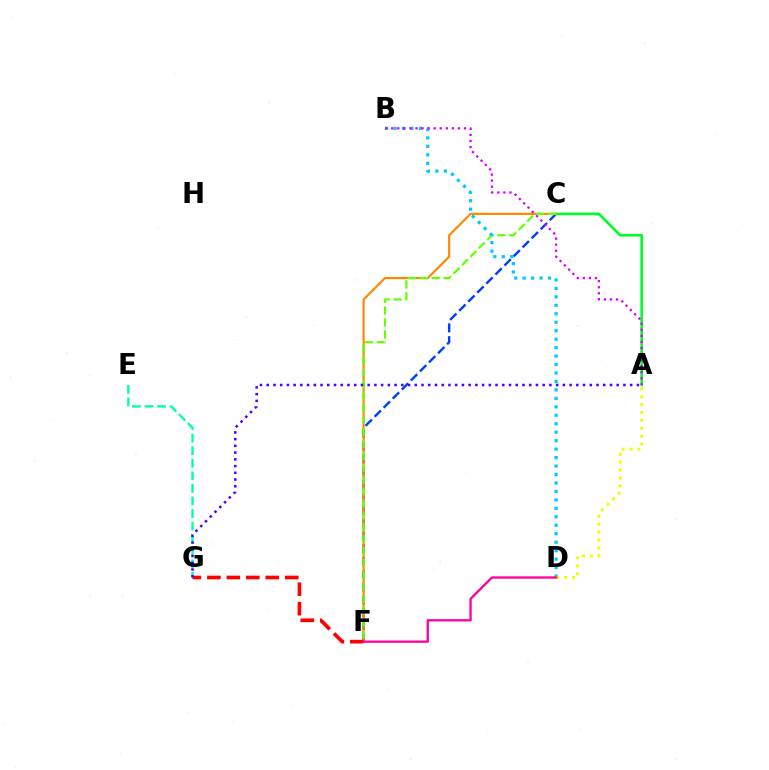{('C', 'F'): [{'color': '#003fff', 'line_style': 'dashed', 'thickness': 1.74}, {'color': '#ff8800', 'line_style': 'solid', 'thickness': 1.57}, {'color': '#66ff00', 'line_style': 'dashed', 'thickness': 1.62}], ('A', 'C'): [{'color': '#00ff27', 'line_style': 'solid', 'thickness': 1.91}], ('E', 'G'): [{'color': '#00ffaf', 'line_style': 'dashed', 'thickness': 1.71}], ('F', 'G'): [{'color': '#ff0000', 'line_style': 'dashed', 'thickness': 2.64}], ('A', 'G'): [{'color': '#4f00ff', 'line_style': 'dotted', 'thickness': 1.83}], ('B', 'D'): [{'color': '#00c7ff', 'line_style': 'dotted', 'thickness': 2.3}], ('A', 'D'): [{'color': '#eeff00', 'line_style': 'dotted', 'thickness': 2.14}], ('D', 'F'): [{'color': '#ff00a0', 'line_style': 'solid', 'thickness': 1.66}], ('A', 'B'): [{'color': '#d600ff', 'line_style': 'dotted', 'thickness': 1.65}]}